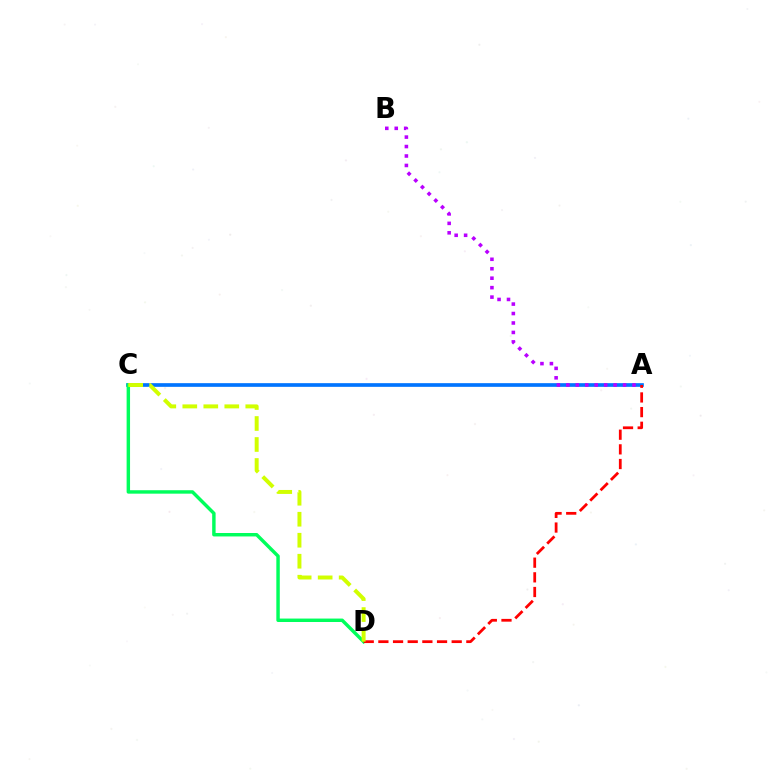{('A', 'C'): [{'color': '#0074ff', 'line_style': 'solid', 'thickness': 2.64}], ('C', 'D'): [{'color': '#00ff5c', 'line_style': 'solid', 'thickness': 2.47}, {'color': '#d1ff00', 'line_style': 'dashed', 'thickness': 2.85}], ('A', 'D'): [{'color': '#ff0000', 'line_style': 'dashed', 'thickness': 1.99}], ('A', 'B'): [{'color': '#b900ff', 'line_style': 'dotted', 'thickness': 2.57}]}